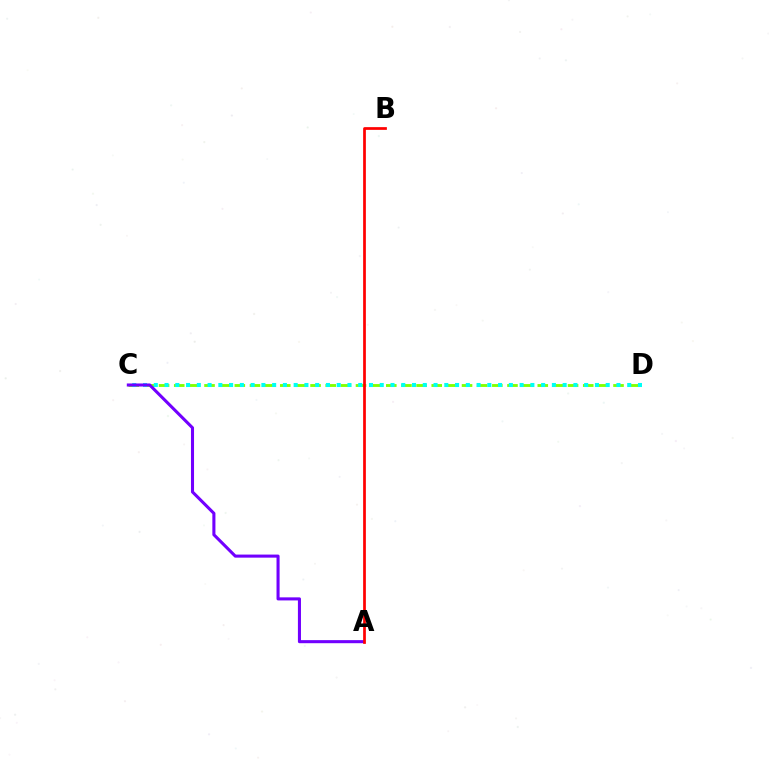{('C', 'D'): [{'color': '#84ff00', 'line_style': 'dashed', 'thickness': 2.06}, {'color': '#00fff6', 'line_style': 'dotted', 'thickness': 2.92}], ('A', 'C'): [{'color': '#7200ff', 'line_style': 'solid', 'thickness': 2.21}], ('A', 'B'): [{'color': '#ff0000', 'line_style': 'solid', 'thickness': 1.96}]}